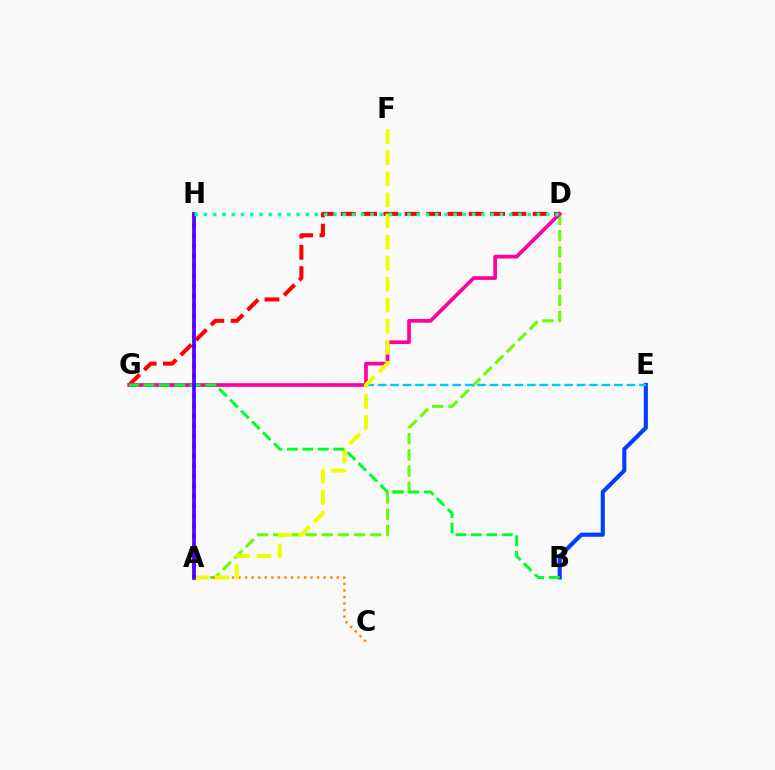{('B', 'E'): [{'color': '#003fff', 'line_style': 'solid', 'thickness': 2.95}], ('A', 'D'): [{'color': '#66ff00', 'line_style': 'dashed', 'thickness': 2.2}], ('D', 'G'): [{'color': '#ff0000', 'line_style': 'dashed', 'thickness': 2.9}, {'color': '#ff00a0', 'line_style': 'solid', 'thickness': 2.66}], ('A', 'C'): [{'color': '#ff8800', 'line_style': 'dotted', 'thickness': 1.78}], ('E', 'G'): [{'color': '#00c7ff', 'line_style': 'dashed', 'thickness': 1.69}], ('A', 'F'): [{'color': '#eeff00', 'line_style': 'dashed', 'thickness': 2.86}], ('B', 'G'): [{'color': '#00ff27', 'line_style': 'dashed', 'thickness': 2.1}], ('A', 'H'): [{'color': '#d600ff', 'line_style': 'dotted', 'thickness': 2.72}, {'color': '#4f00ff', 'line_style': 'solid', 'thickness': 2.65}], ('D', 'H'): [{'color': '#00ffaf', 'line_style': 'dotted', 'thickness': 2.51}]}